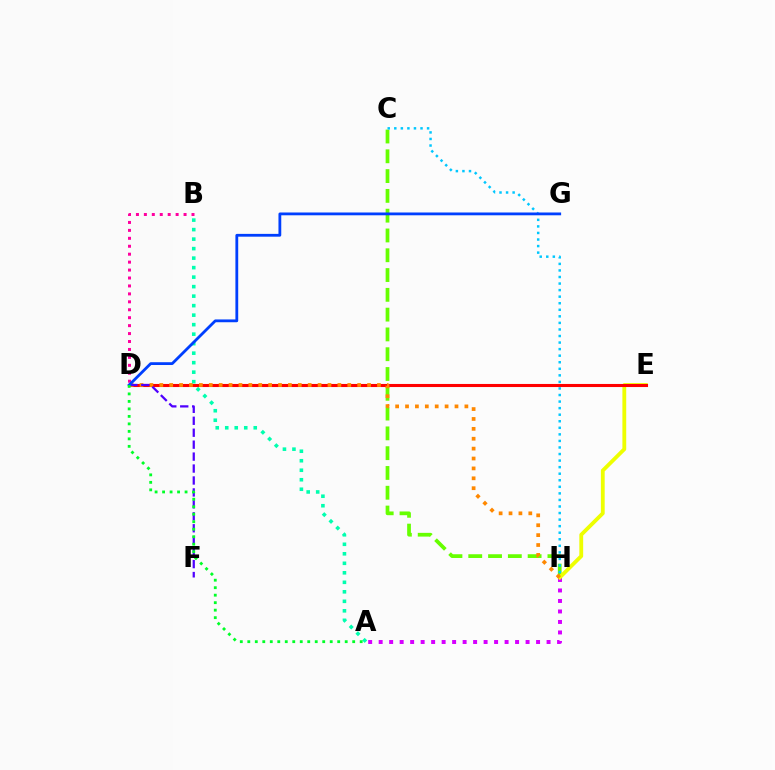{('B', 'D'): [{'color': '#ff00a0', 'line_style': 'dotted', 'thickness': 2.16}], ('C', 'H'): [{'color': '#66ff00', 'line_style': 'dashed', 'thickness': 2.69}, {'color': '#00c7ff', 'line_style': 'dotted', 'thickness': 1.78}], ('A', 'H'): [{'color': '#d600ff', 'line_style': 'dotted', 'thickness': 2.85}], ('E', 'H'): [{'color': '#eeff00', 'line_style': 'solid', 'thickness': 2.75}], ('D', 'E'): [{'color': '#ff0000', 'line_style': 'solid', 'thickness': 2.22}], ('D', 'H'): [{'color': '#ff8800', 'line_style': 'dotted', 'thickness': 2.69}], ('A', 'B'): [{'color': '#00ffaf', 'line_style': 'dotted', 'thickness': 2.58}], ('D', 'F'): [{'color': '#4f00ff', 'line_style': 'dashed', 'thickness': 1.62}], ('D', 'G'): [{'color': '#003fff', 'line_style': 'solid', 'thickness': 2.02}], ('A', 'D'): [{'color': '#00ff27', 'line_style': 'dotted', 'thickness': 2.04}]}